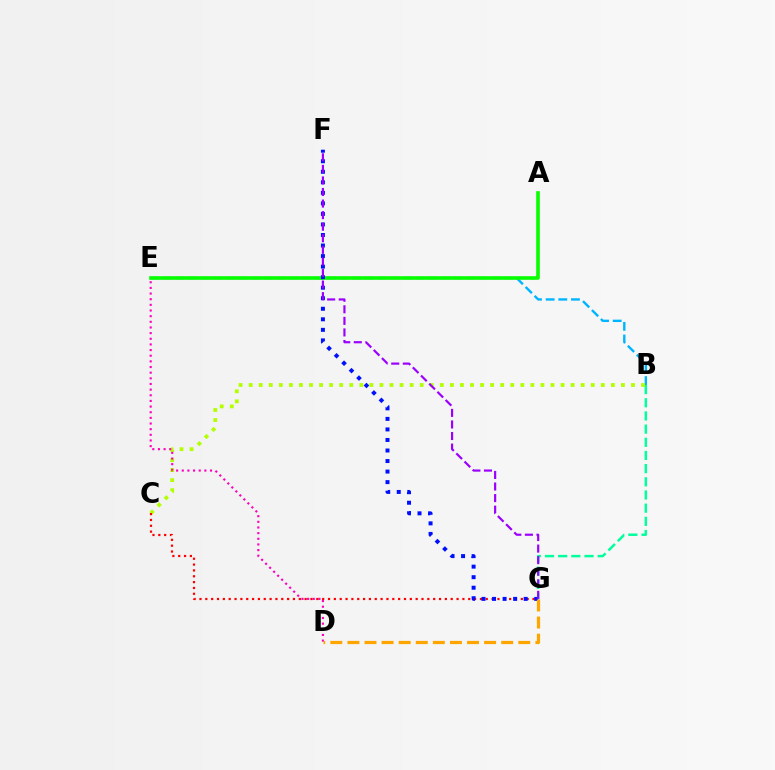{('B', 'E'): [{'color': '#00b5ff', 'line_style': 'dashed', 'thickness': 1.72}], ('B', 'G'): [{'color': '#00ff9d', 'line_style': 'dashed', 'thickness': 1.79}], ('B', 'C'): [{'color': '#b3ff00', 'line_style': 'dotted', 'thickness': 2.73}], ('A', 'E'): [{'color': '#08ff00', 'line_style': 'solid', 'thickness': 2.61}], ('D', 'E'): [{'color': '#ff00bd', 'line_style': 'dotted', 'thickness': 1.54}], ('C', 'G'): [{'color': '#ff0000', 'line_style': 'dotted', 'thickness': 1.59}], ('F', 'G'): [{'color': '#0010ff', 'line_style': 'dotted', 'thickness': 2.86}, {'color': '#9b00ff', 'line_style': 'dashed', 'thickness': 1.57}], ('D', 'G'): [{'color': '#ffa500', 'line_style': 'dashed', 'thickness': 2.32}]}